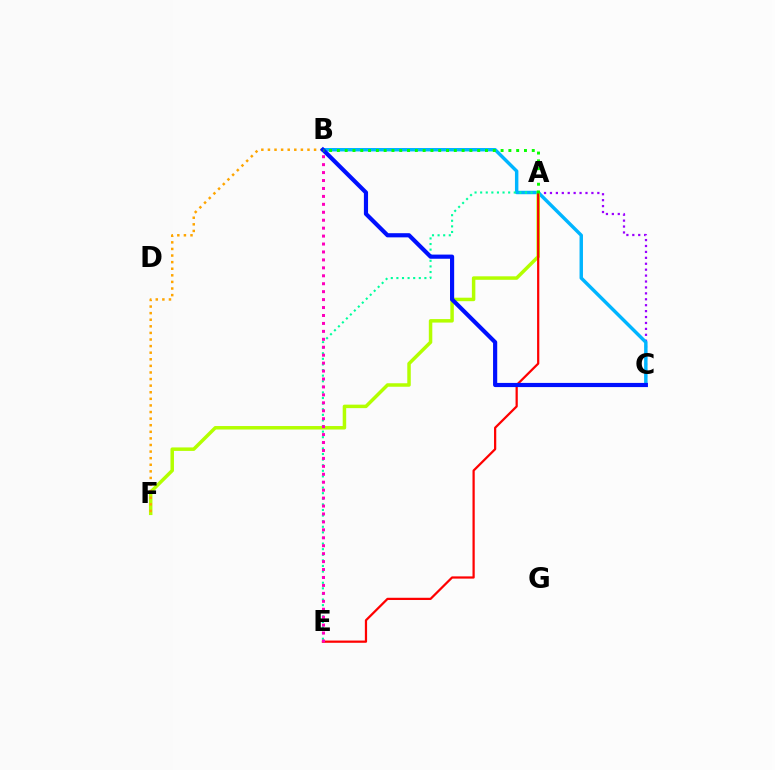{('A', 'C'): [{'color': '#9b00ff', 'line_style': 'dotted', 'thickness': 1.61}], ('B', 'C'): [{'color': '#00b5ff', 'line_style': 'solid', 'thickness': 2.47}, {'color': '#0010ff', 'line_style': 'solid', 'thickness': 3.0}], ('A', 'F'): [{'color': '#b3ff00', 'line_style': 'solid', 'thickness': 2.51}], ('A', 'E'): [{'color': '#00ff9d', 'line_style': 'dotted', 'thickness': 1.52}, {'color': '#ff0000', 'line_style': 'solid', 'thickness': 1.61}], ('B', 'F'): [{'color': '#ffa500', 'line_style': 'dotted', 'thickness': 1.79}], ('B', 'E'): [{'color': '#ff00bd', 'line_style': 'dotted', 'thickness': 2.16}], ('A', 'B'): [{'color': '#08ff00', 'line_style': 'dotted', 'thickness': 2.12}]}